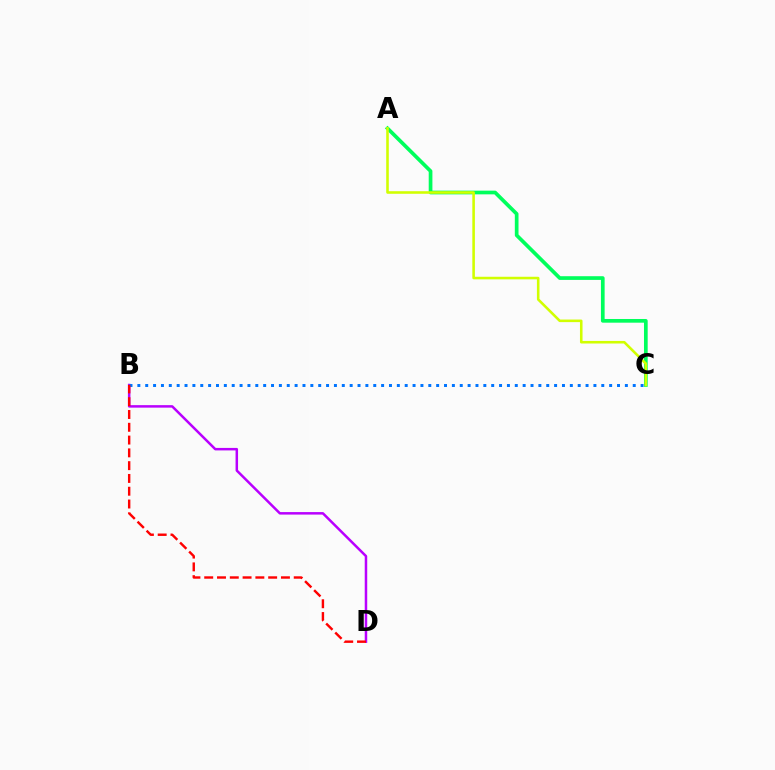{('A', 'C'): [{'color': '#00ff5c', 'line_style': 'solid', 'thickness': 2.66}, {'color': '#d1ff00', 'line_style': 'solid', 'thickness': 1.85}], ('B', 'D'): [{'color': '#b900ff', 'line_style': 'solid', 'thickness': 1.8}, {'color': '#ff0000', 'line_style': 'dashed', 'thickness': 1.74}], ('B', 'C'): [{'color': '#0074ff', 'line_style': 'dotted', 'thickness': 2.14}]}